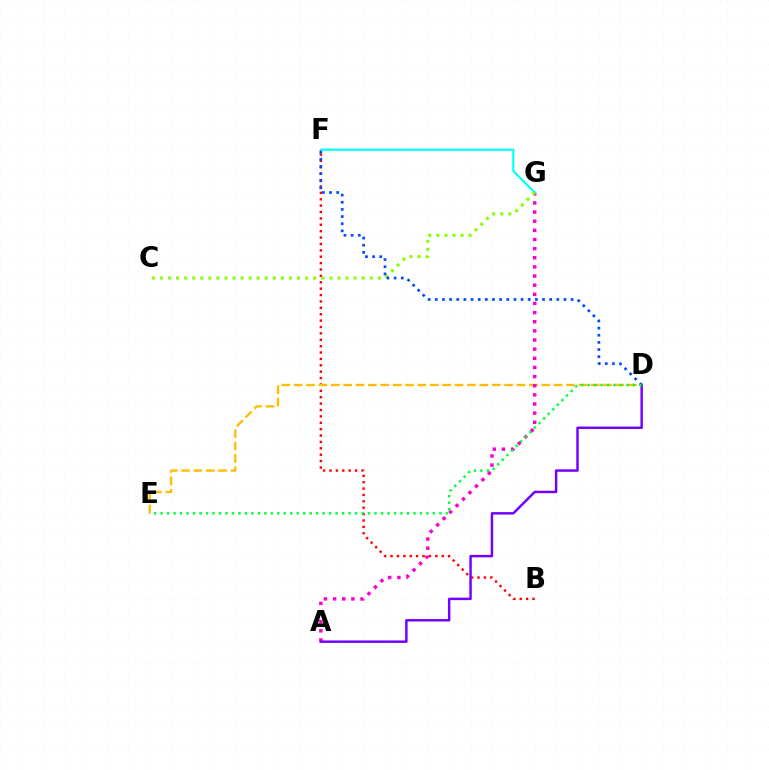{('B', 'F'): [{'color': '#ff0000', 'line_style': 'dotted', 'thickness': 1.74}], ('D', 'E'): [{'color': '#ffbd00', 'line_style': 'dashed', 'thickness': 1.68}, {'color': '#00ff39', 'line_style': 'dotted', 'thickness': 1.76}], ('A', 'G'): [{'color': '#ff00cf', 'line_style': 'dotted', 'thickness': 2.48}], ('F', 'G'): [{'color': '#00fff6', 'line_style': 'solid', 'thickness': 1.56}], ('C', 'G'): [{'color': '#84ff00', 'line_style': 'dotted', 'thickness': 2.19}], ('D', 'F'): [{'color': '#004bff', 'line_style': 'dotted', 'thickness': 1.94}], ('A', 'D'): [{'color': '#7200ff', 'line_style': 'solid', 'thickness': 1.77}]}